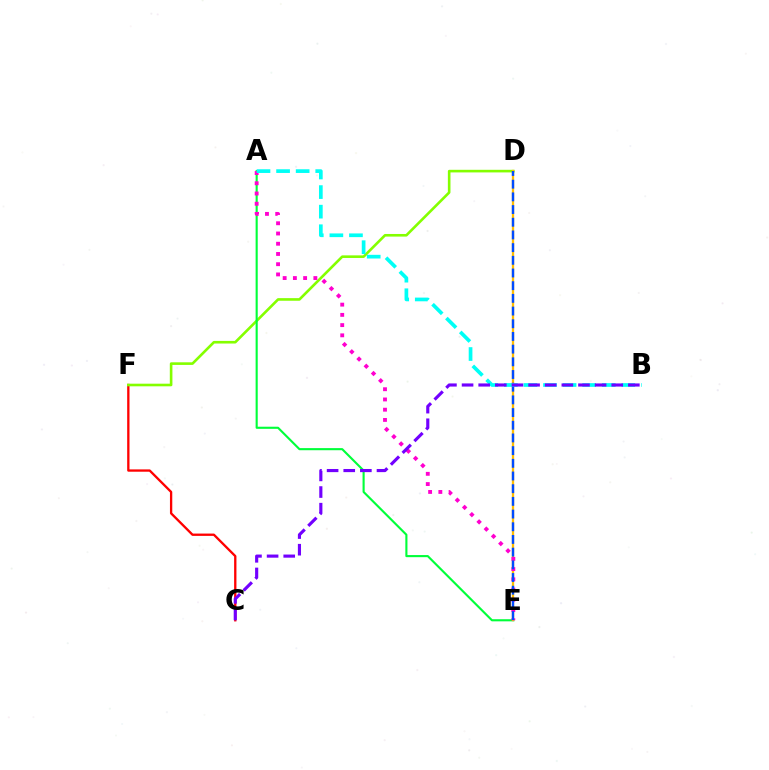{('C', 'F'): [{'color': '#ff0000', 'line_style': 'solid', 'thickness': 1.67}], ('D', 'F'): [{'color': '#84ff00', 'line_style': 'solid', 'thickness': 1.88}], ('A', 'E'): [{'color': '#00ff39', 'line_style': 'solid', 'thickness': 1.53}, {'color': '#ff00cf', 'line_style': 'dotted', 'thickness': 2.78}], ('D', 'E'): [{'color': '#ffbd00', 'line_style': 'solid', 'thickness': 1.66}, {'color': '#004bff', 'line_style': 'dashed', 'thickness': 1.72}], ('A', 'B'): [{'color': '#00fff6', 'line_style': 'dashed', 'thickness': 2.66}], ('B', 'C'): [{'color': '#7200ff', 'line_style': 'dashed', 'thickness': 2.26}]}